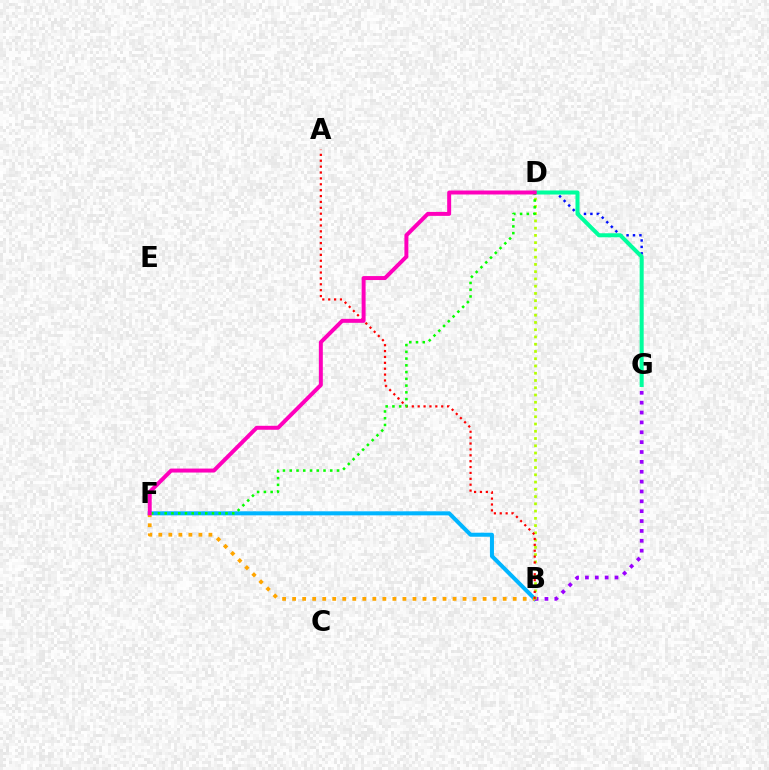{('B', 'F'): [{'color': '#00b5ff', 'line_style': 'solid', 'thickness': 2.9}, {'color': '#ffa500', 'line_style': 'dotted', 'thickness': 2.72}], ('B', 'G'): [{'color': '#9b00ff', 'line_style': 'dotted', 'thickness': 2.68}], ('D', 'G'): [{'color': '#0010ff', 'line_style': 'dotted', 'thickness': 1.75}, {'color': '#00ff9d', 'line_style': 'solid', 'thickness': 2.89}], ('B', 'D'): [{'color': '#b3ff00', 'line_style': 'dotted', 'thickness': 1.97}], ('A', 'B'): [{'color': '#ff0000', 'line_style': 'dotted', 'thickness': 1.6}], ('D', 'F'): [{'color': '#08ff00', 'line_style': 'dotted', 'thickness': 1.83}, {'color': '#ff00bd', 'line_style': 'solid', 'thickness': 2.86}]}